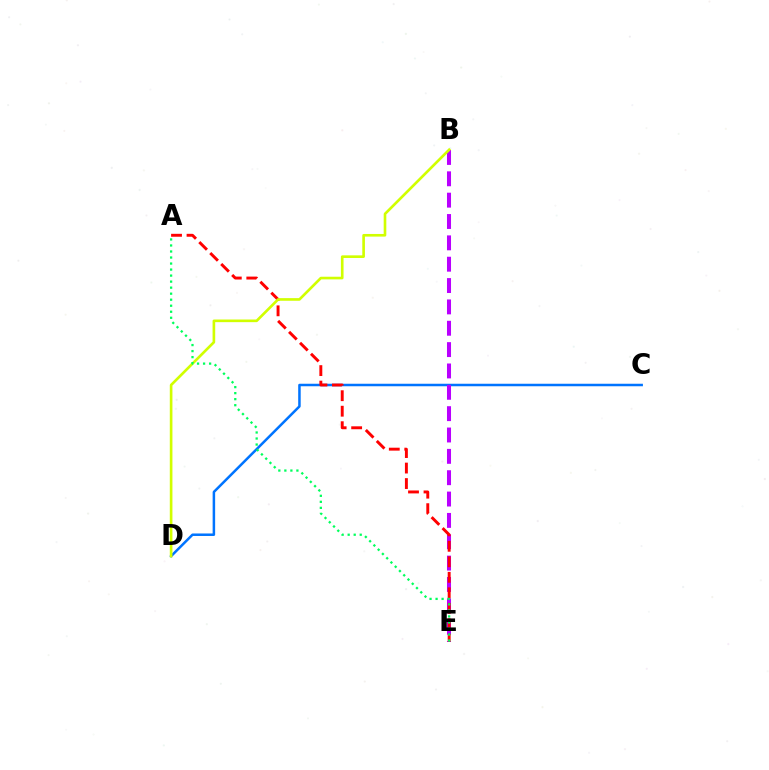{('C', 'D'): [{'color': '#0074ff', 'line_style': 'solid', 'thickness': 1.8}], ('B', 'E'): [{'color': '#b900ff', 'line_style': 'dashed', 'thickness': 2.9}], ('A', 'E'): [{'color': '#ff0000', 'line_style': 'dashed', 'thickness': 2.11}, {'color': '#00ff5c', 'line_style': 'dotted', 'thickness': 1.64}], ('B', 'D'): [{'color': '#d1ff00', 'line_style': 'solid', 'thickness': 1.9}]}